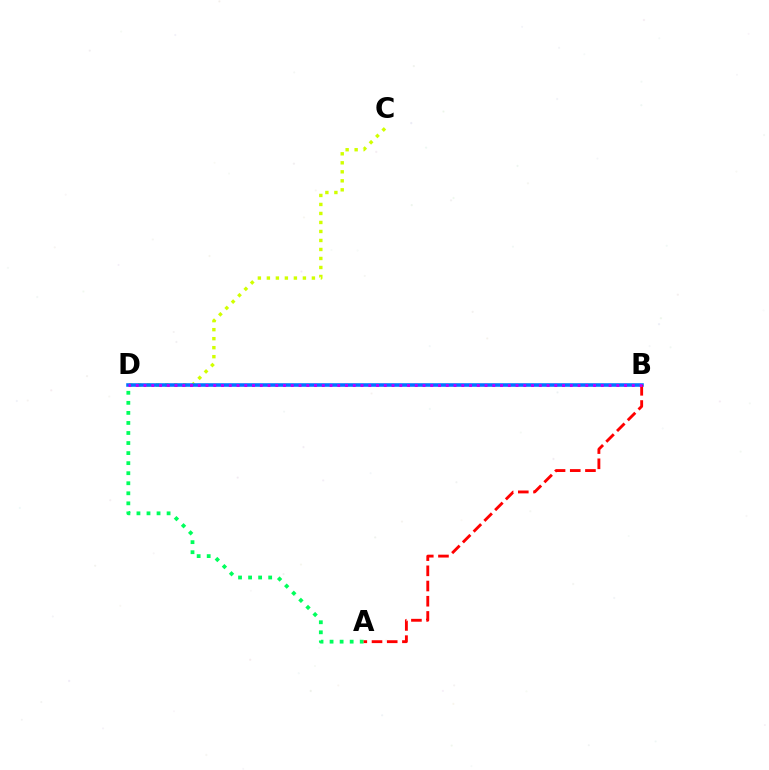{('C', 'D'): [{'color': '#d1ff00', 'line_style': 'dotted', 'thickness': 2.45}], ('B', 'D'): [{'color': '#0074ff', 'line_style': 'solid', 'thickness': 2.56}, {'color': '#b900ff', 'line_style': 'dotted', 'thickness': 2.11}], ('A', 'D'): [{'color': '#00ff5c', 'line_style': 'dotted', 'thickness': 2.73}], ('A', 'B'): [{'color': '#ff0000', 'line_style': 'dashed', 'thickness': 2.07}]}